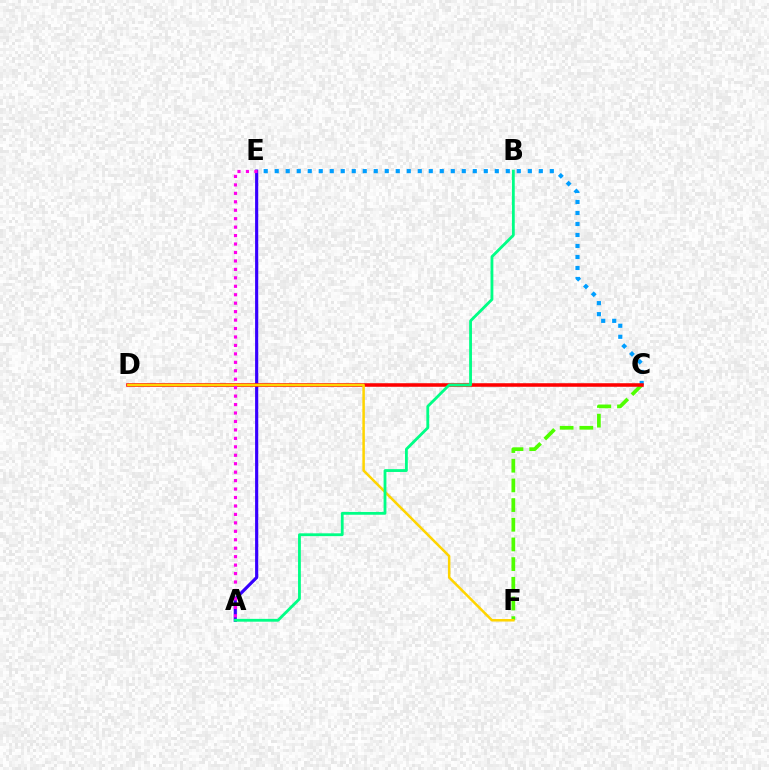{('A', 'E'): [{'color': '#3700ff', 'line_style': 'solid', 'thickness': 2.27}, {'color': '#ff00ed', 'line_style': 'dotted', 'thickness': 2.3}], ('C', 'F'): [{'color': '#4fff00', 'line_style': 'dashed', 'thickness': 2.67}], ('C', 'E'): [{'color': '#009eff', 'line_style': 'dotted', 'thickness': 2.99}], ('C', 'D'): [{'color': '#ff0000', 'line_style': 'solid', 'thickness': 2.55}], ('D', 'F'): [{'color': '#ffd500', 'line_style': 'solid', 'thickness': 1.81}], ('A', 'B'): [{'color': '#00ff86', 'line_style': 'solid', 'thickness': 2.03}]}